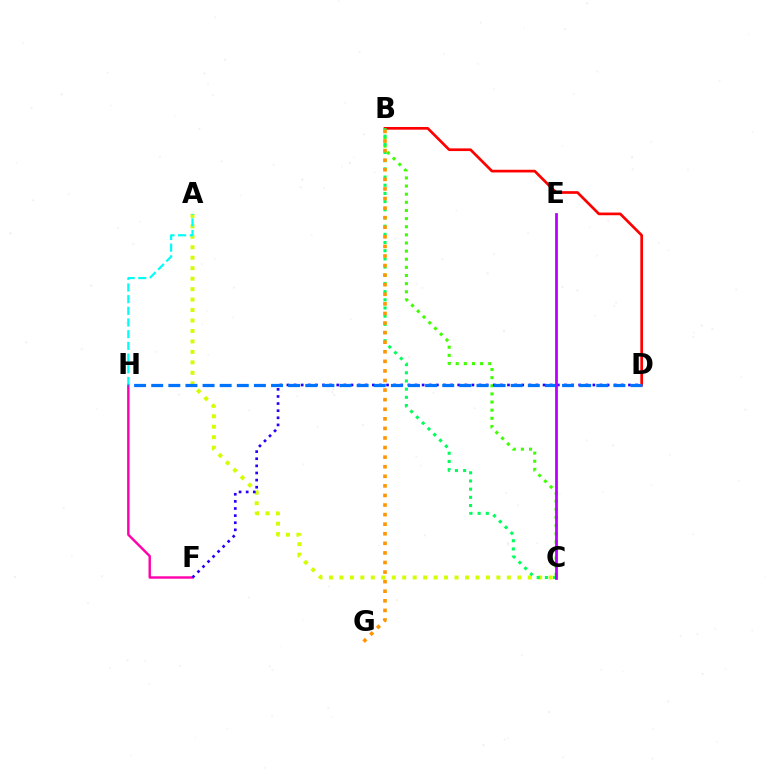{('A', 'C'): [{'color': '#d1ff00', 'line_style': 'dotted', 'thickness': 2.84}], ('B', 'D'): [{'color': '#ff0000', 'line_style': 'solid', 'thickness': 1.94}], ('F', 'H'): [{'color': '#ff00ac', 'line_style': 'solid', 'thickness': 1.74}], ('B', 'C'): [{'color': '#3dff00', 'line_style': 'dotted', 'thickness': 2.21}, {'color': '#00ff5c', 'line_style': 'dotted', 'thickness': 2.22}], ('D', 'F'): [{'color': '#2500ff', 'line_style': 'dotted', 'thickness': 1.93}], ('A', 'H'): [{'color': '#00fff6', 'line_style': 'dashed', 'thickness': 1.59}], ('B', 'G'): [{'color': '#ff9400', 'line_style': 'dotted', 'thickness': 2.6}], ('D', 'H'): [{'color': '#0074ff', 'line_style': 'dashed', 'thickness': 2.33}], ('C', 'E'): [{'color': '#b900ff', 'line_style': 'solid', 'thickness': 1.99}]}